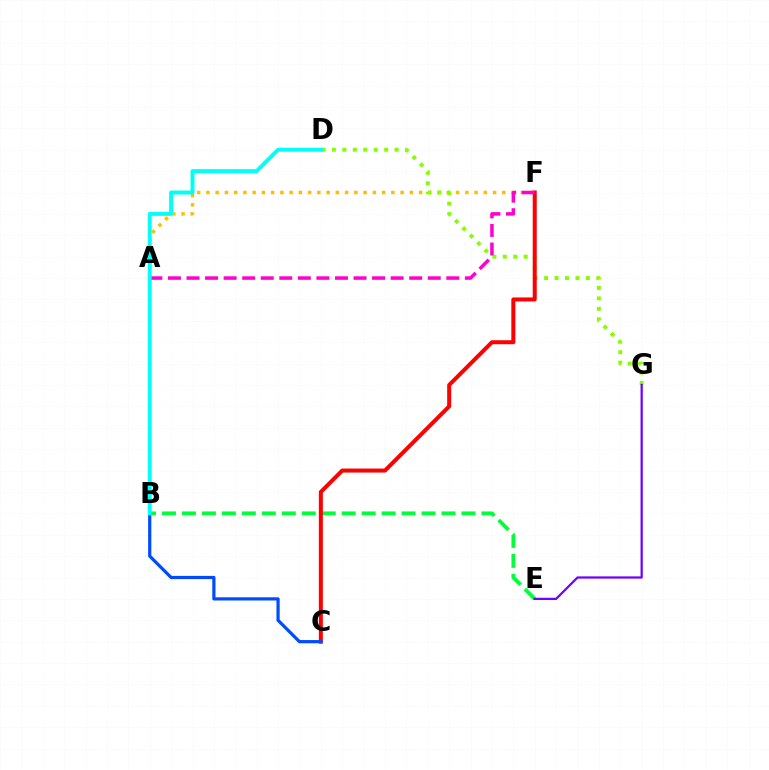{('A', 'F'): [{'color': '#ffbd00', 'line_style': 'dotted', 'thickness': 2.51}, {'color': '#ff00cf', 'line_style': 'dashed', 'thickness': 2.52}], ('D', 'G'): [{'color': '#84ff00', 'line_style': 'dotted', 'thickness': 2.84}], ('B', 'E'): [{'color': '#00ff39', 'line_style': 'dashed', 'thickness': 2.71}], ('C', 'F'): [{'color': '#ff0000', 'line_style': 'solid', 'thickness': 2.88}], ('B', 'C'): [{'color': '#004bff', 'line_style': 'solid', 'thickness': 2.31}], ('B', 'D'): [{'color': '#00fff6', 'line_style': 'solid', 'thickness': 2.85}], ('E', 'G'): [{'color': '#7200ff', 'line_style': 'solid', 'thickness': 1.61}]}